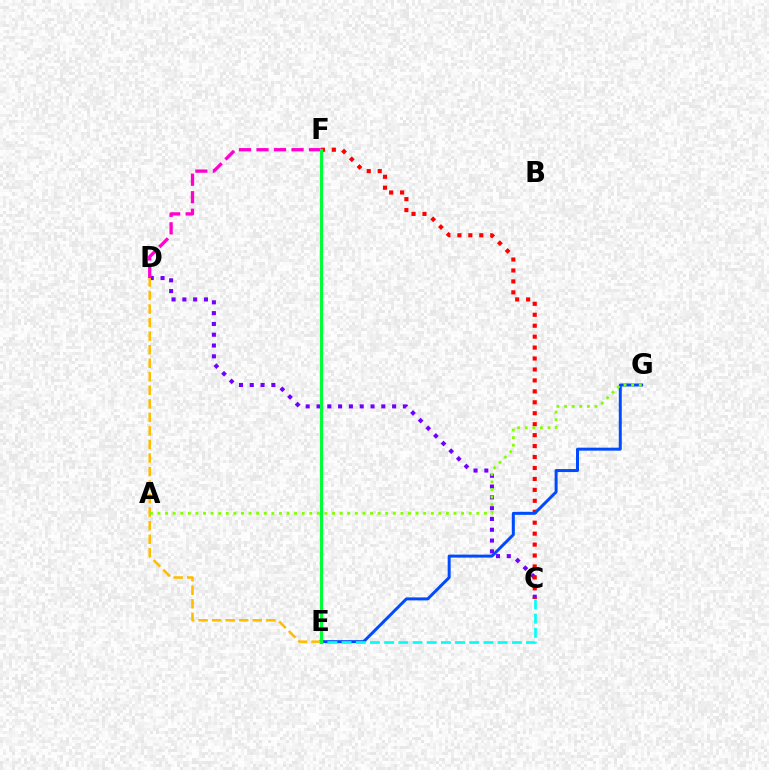{('C', 'D'): [{'color': '#7200ff', 'line_style': 'dotted', 'thickness': 2.93}], ('C', 'F'): [{'color': '#ff0000', 'line_style': 'dotted', 'thickness': 2.97}], ('E', 'G'): [{'color': '#004bff', 'line_style': 'solid', 'thickness': 2.15}], ('D', 'F'): [{'color': '#ff00cf', 'line_style': 'dashed', 'thickness': 2.38}], ('C', 'E'): [{'color': '#00fff6', 'line_style': 'dashed', 'thickness': 1.93}], ('D', 'E'): [{'color': '#ffbd00', 'line_style': 'dashed', 'thickness': 1.84}], ('A', 'G'): [{'color': '#84ff00', 'line_style': 'dotted', 'thickness': 2.06}], ('E', 'F'): [{'color': '#00ff39', 'line_style': 'solid', 'thickness': 2.27}]}